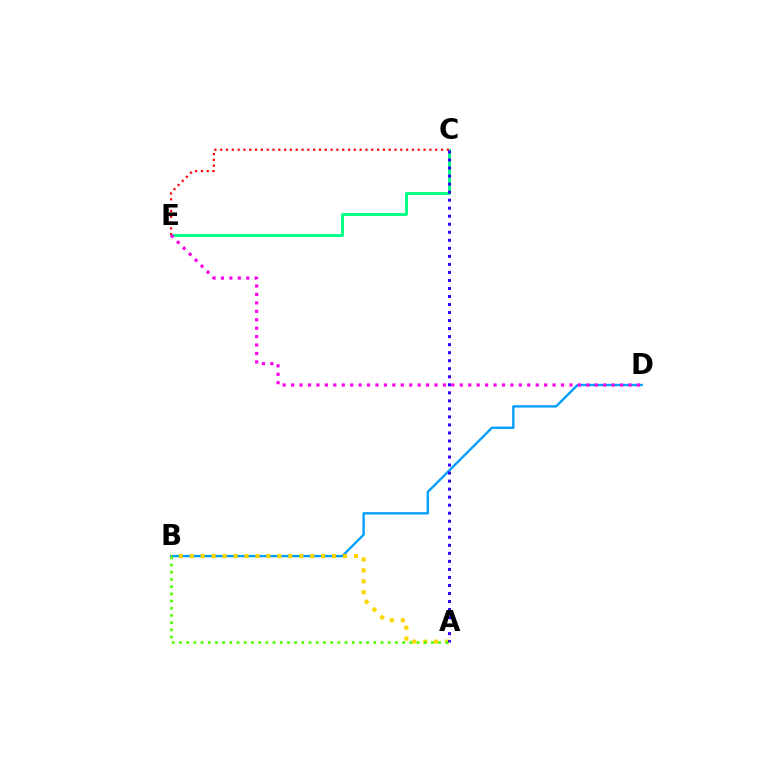{('B', 'D'): [{'color': '#009eff', 'line_style': 'solid', 'thickness': 1.7}], ('A', 'B'): [{'color': '#ffd500', 'line_style': 'dotted', 'thickness': 2.97}, {'color': '#4fff00', 'line_style': 'dotted', 'thickness': 1.96}], ('C', 'E'): [{'color': '#00ff86', 'line_style': 'solid', 'thickness': 2.09}, {'color': '#ff0000', 'line_style': 'dotted', 'thickness': 1.58}], ('A', 'C'): [{'color': '#3700ff', 'line_style': 'dotted', 'thickness': 2.18}], ('D', 'E'): [{'color': '#ff00ed', 'line_style': 'dotted', 'thickness': 2.29}]}